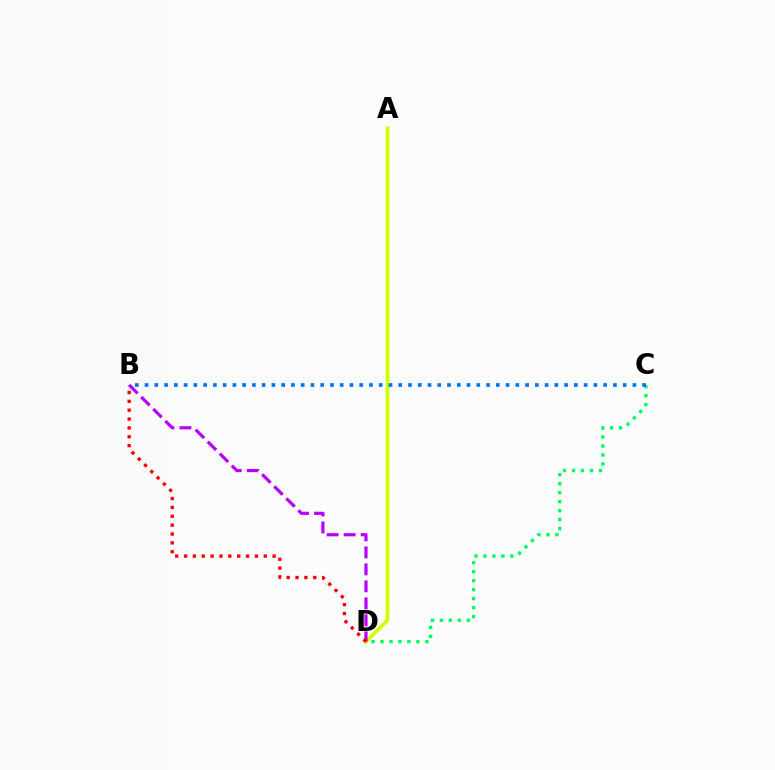{('A', 'D'): [{'color': '#d1ff00', 'line_style': 'solid', 'thickness': 2.7}], ('B', 'D'): [{'color': '#b900ff', 'line_style': 'dashed', 'thickness': 2.31}, {'color': '#ff0000', 'line_style': 'dotted', 'thickness': 2.41}], ('C', 'D'): [{'color': '#00ff5c', 'line_style': 'dotted', 'thickness': 2.44}], ('B', 'C'): [{'color': '#0074ff', 'line_style': 'dotted', 'thickness': 2.65}]}